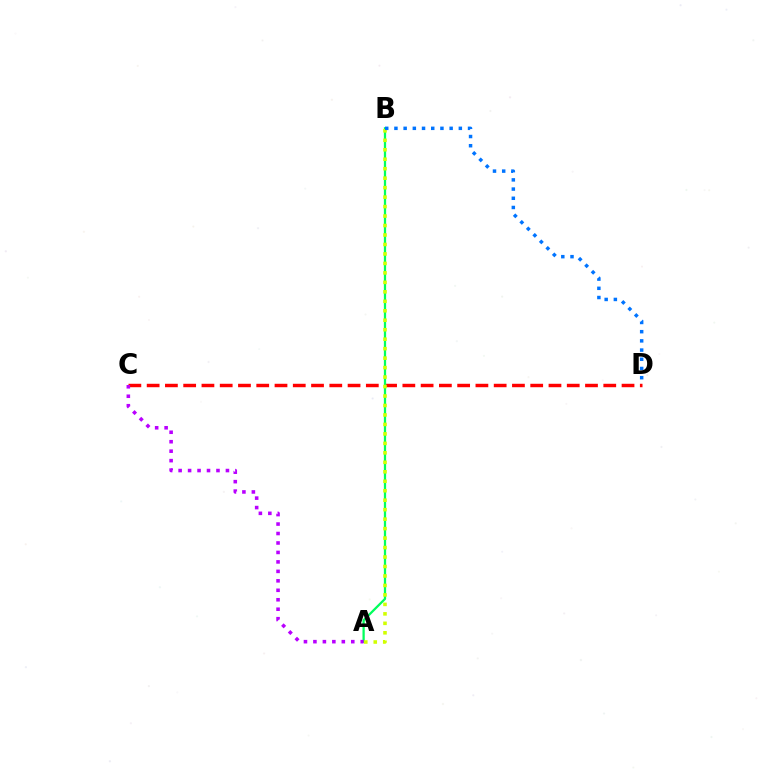{('C', 'D'): [{'color': '#ff0000', 'line_style': 'dashed', 'thickness': 2.48}], ('A', 'B'): [{'color': '#00ff5c', 'line_style': 'solid', 'thickness': 1.63}, {'color': '#d1ff00', 'line_style': 'dotted', 'thickness': 2.57}], ('A', 'C'): [{'color': '#b900ff', 'line_style': 'dotted', 'thickness': 2.57}], ('B', 'D'): [{'color': '#0074ff', 'line_style': 'dotted', 'thickness': 2.5}]}